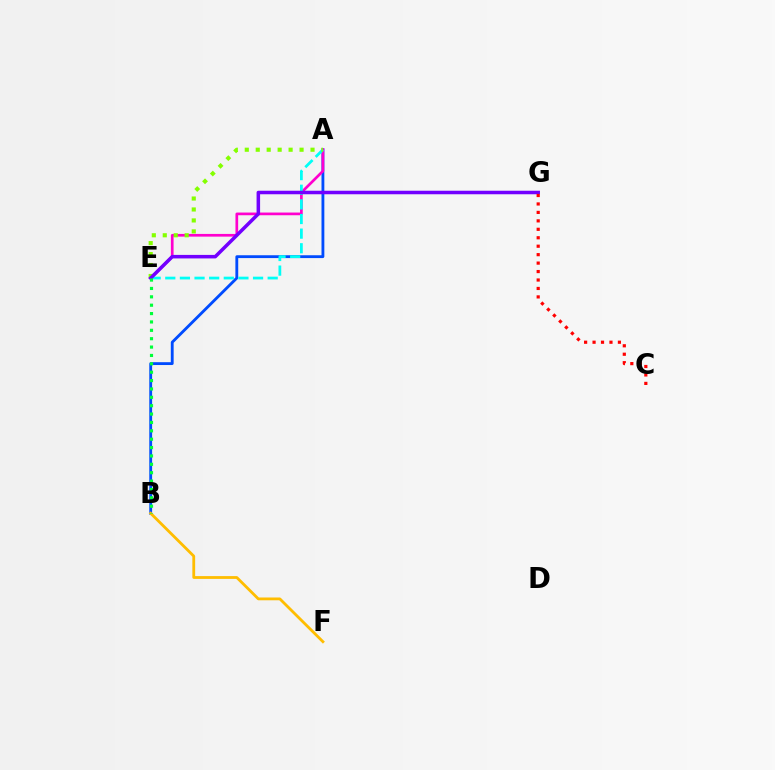{('A', 'B'): [{'color': '#004bff', 'line_style': 'solid', 'thickness': 2.04}], ('A', 'E'): [{'color': '#ff00cf', 'line_style': 'solid', 'thickness': 1.94}, {'color': '#00fff6', 'line_style': 'dashed', 'thickness': 1.99}, {'color': '#84ff00', 'line_style': 'dotted', 'thickness': 2.98}], ('B', 'F'): [{'color': '#ffbd00', 'line_style': 'solid', 'thickness': 2.01}], ('E', 'G'): [{'color': '#7200ff', 'line_style': 'solid', 'thickness': 2.54}], ('C', 'G'): [{'color': '#ff0000', 'line_style': 'dotted', 'thickness': 2.3}], ('B', 'E'): [{'color': '#00ff39', 'line_style': 'dotted', 'thickness': 2.28}]}